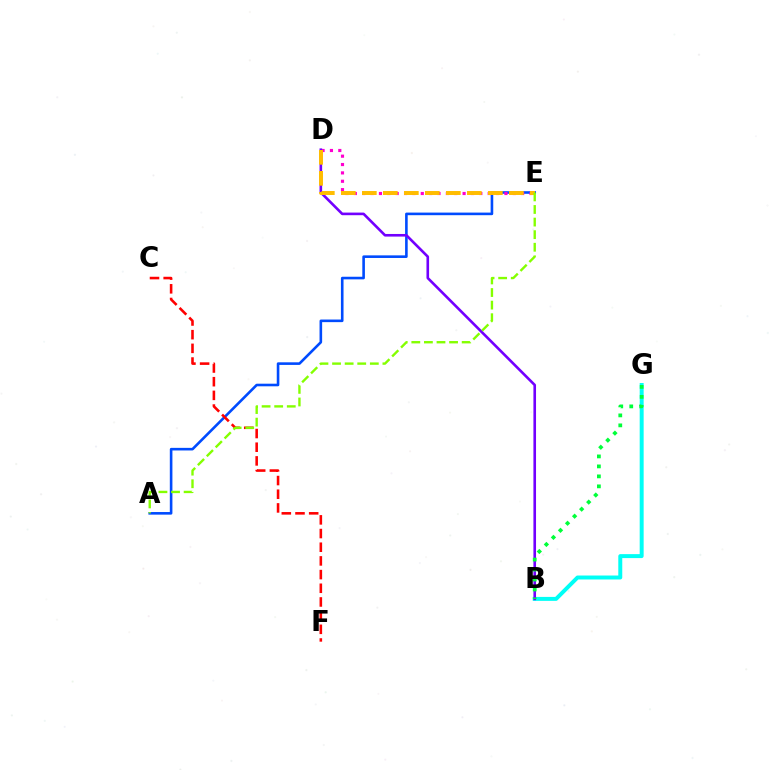{('A', 'E'): [{'color': '#004bff', 'line_style': 'solid', 'thickness': 1.88}, {'color': '#84ff00', 'line_style': 'dashed', 'thickness': 1.71}], ('C', 'F'): [{'color': '#ff0000', 'line_style': 'dashed', 'thickness': 1.86}], ('D', 'E'): [{'color': '#ff00cf', 'line_style': 'dotted', 'thickness': 2.27}, {'color': '#ffbd00', 'line_style': 'dashed', 'thickness': 2.85}], ('B', 'G'): [{'color': '#00fff6', 'line_style': 'solid', 'thickness': 2.85}, {'color': '#00ff39', 'line_style': 'dotted', 'thickness': 2.71}], ('B', 'D'): [{'color': '#7200ff', 'line_style': 'solid', 'thickness': 1.89}]}